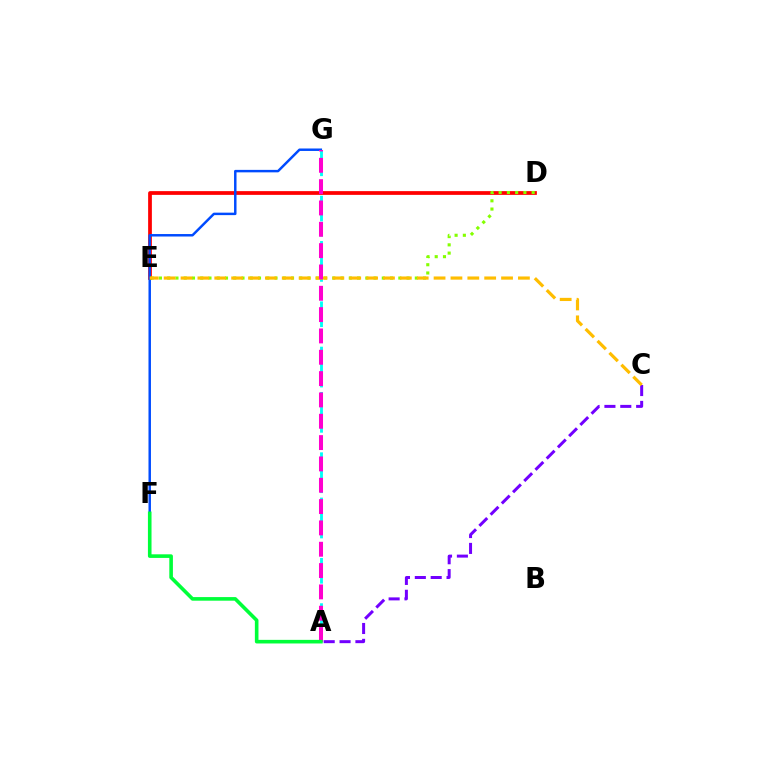{('A', 'G'): [{'color': '#00fff6', 'line_style': 'dashed', 'thickness': 2.05}, {'color': '#ff00cf', 'line_style': 'dashed', 'thickness': 2.9}], ('D', 'E'): [{'color': '#ff0000', 'line_style': 'solid', 'thickness': 2.7}, {'color': '#84ff00', 'line_style': 'dotted', 'thickness': 2.24}], ('A', 'C'): [{'color': '#7200ff', 'line_style': 'dashed', 'thickness': 2.15}], ('F', 'G'): [{'color': '#004bff', 'line_style': 'solid', 'thickness': 1.78}], ('C', 'E'): [{'color': '#ffbd00', 'line_style': 'dashed', 'thickness': 2.29}], ('A', 'F'): [{'color': '#00ff39', 'line_style': 'solid', 'thickness': 2.59}]}